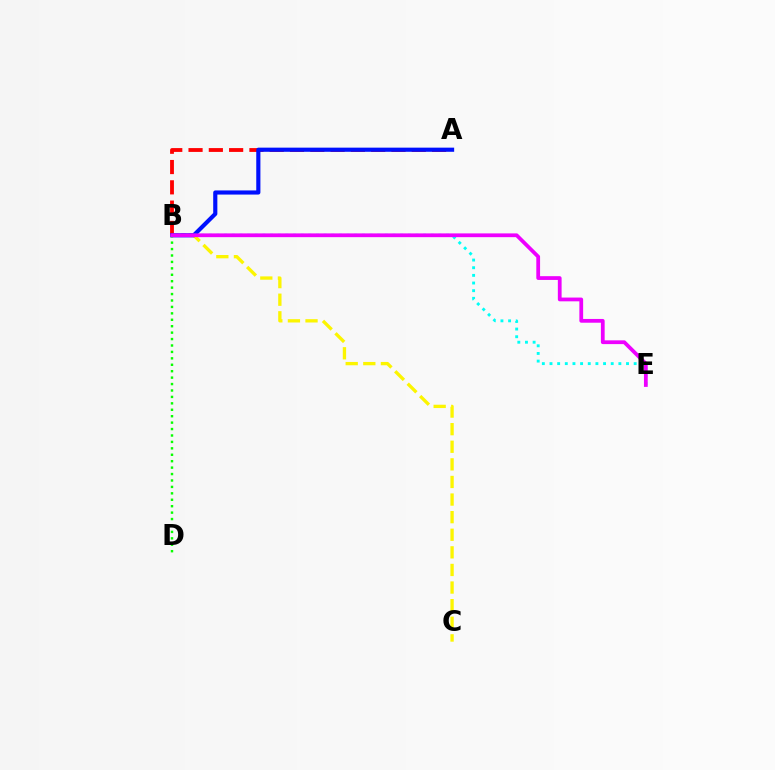{('A', 'B'): [{'color': '#ff0000', 'line_style': 'dashed', 'thickness': 2.76}, {'color': '#0010ff', 'line_style': 'solid', 'thickness': 2.98}], ('B', 'C'): [{'color': '#fcf500', 'line_style': 'dashed', 'thickness': 2.39}], ('B', 'D'): [{'color': '#08ff00', 'line_style': 'dotted', 'thickness': 1.75}], ('B', 'E'): [{'color': '#00fff6', 'line_style': 'dotted', 'thickness': 2.08}, {'color': '#ee00ff', 'line_style': 'solid', 'thickness': 2.71}]}